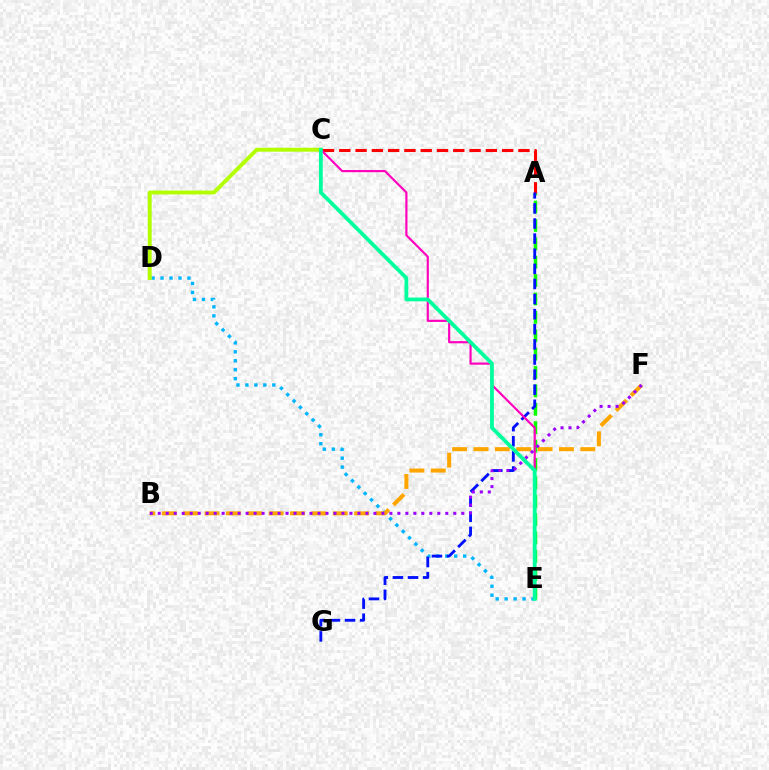{('D', 'E'): [{'color': '#00b5ff', 'line_style': 'dotted', 'thickness': 2.44}], ('B', 'F'): [{'color': '#ffa500', 'line_style': 'dashed', 'thickness': 2.9}, {'color': '#9b00ff', 'line_style': 'dotted', 'thickness': 2.17}], ('C', 'D'): [{'color': '#b3ff00', 'line_style': 'solid', 'thickness': 2.81}], ('A', 'E'): [{'color': '#08ff00', 'line_style': 'dashed', 'thickness': 2.5}], ('A', 'C'): [{'color': '#ff0000', 'line_style': 'dashed', 'thickness': 2.21}], ('A', 'G'): [{'color': '#0010ff', 'line_style': 'dashed', 'thickness': 2.05}], ('C', 'E'): [{'color': '#ff00bd', 'line_style': 'solid', 'thickness': 1.56}, {'color': '#00ff9d', 'line_style': 'solid', 'thickness': 2.72}]}